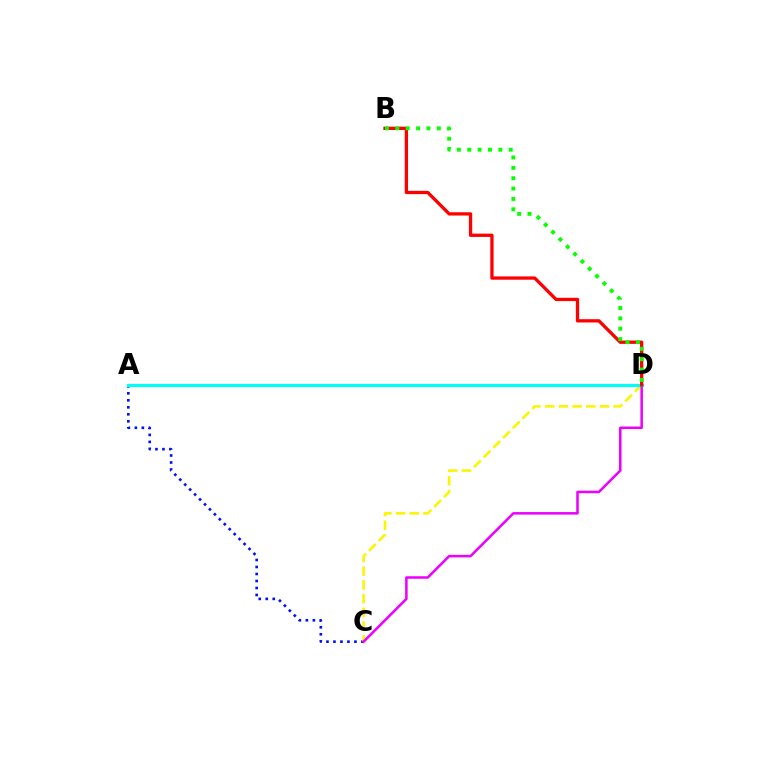{('A', 'C'): [{'color': '#0010ff', 'line_style': 'dotted', 'thickness': 1.9}], ('C', 'D'): [{'color': '#fcf500', 'line_style': 'dashed', 'thickness': 1.86}, {'color': '#ee00ff', 'line_style': 'solid', 'thickness': 1.83}], ('A', 'D'): [{'color': '#00fff6', 'line_style': 'solid', 'thickness': 2.28}], ('B', 'D'): [{'color': '#ff0000', 'line_style': 'solid', 'thickness': 2.37}, {'color': '#08ff00', 'line_style': 'dotted', 'thickness': 2.82}]}